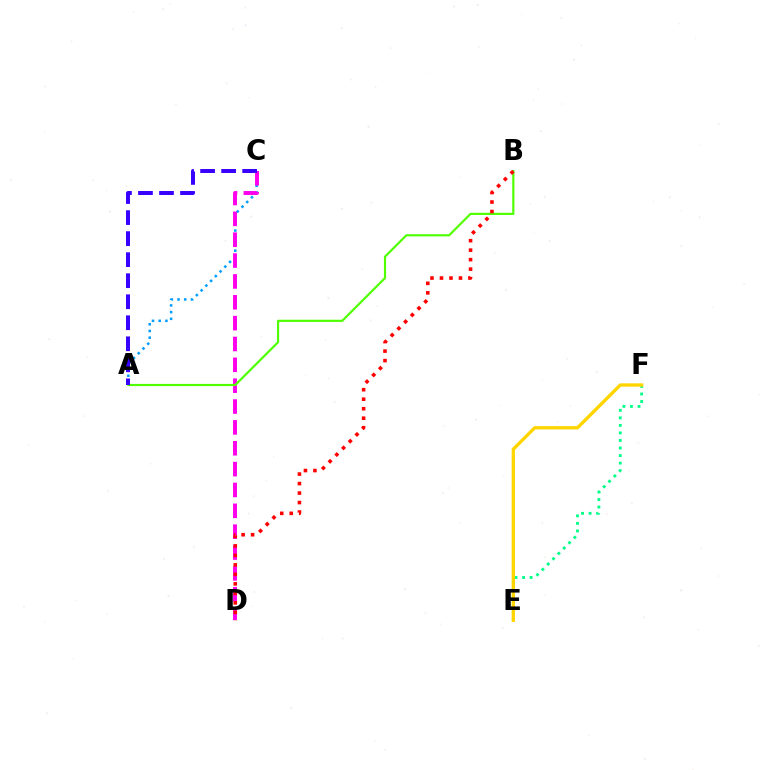{('A', 'C'): [{'color': '#009eff', 'line_style': 'dotted', 'thickness': 1.82}, {'color': '#3700ff', 'line_style': 'dashed', 'thickness': 2.86}], ('C', 'D'): [{'color': '#ff00ed', 'line_style': 'dashed', 'thickness': 2.83}], ('E', 'F'): [{'color': '#00ff86', 'line_style': 'dotted', 'thickness': 2.05}, {'color': '#ffd500', 'line_style': 'solid', 'thickness': 2.38}], ('A', 'B'): [{'color': '#4fff00', 'line_style': 'solid', 'thickness': 1.57}], ('B', 'D'): [{'color': '#ff0000', 'line_style': 'dotted', 'thickness': 2.58}]}